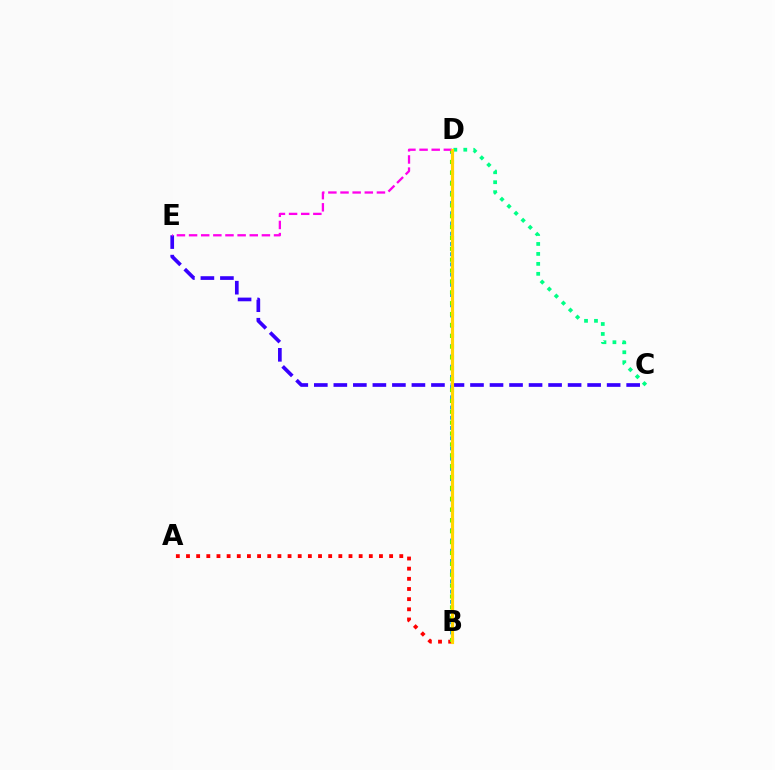{('C', 'E'): [{'color': '#3700ff', 'line_style': 'dashed', 'thickness': 2.65}], ('A', 'B'): [{'color': '#ff0000', 'line_style': 'dotted', 'thickness': 2.76}], ('B', 'D'): [{'color': '#009eff', 'line_style': 'dotted', 'thickness': 2.78}, {'color': '#4fff00', 'line_style': 'dotted', 'thickness': 2.95}, {'color': '#ffd500', 'line_style': 'solid', 'thickness': 2.29}], ('D', 'E'): [{'color': '#ff00ed', 'line_style': 'dashed', 'thickness': 1.65}], ('C', 'D'): [{'color': '#00ff86', 'line_style': 'dotted', 'thickness': 2.71}]}